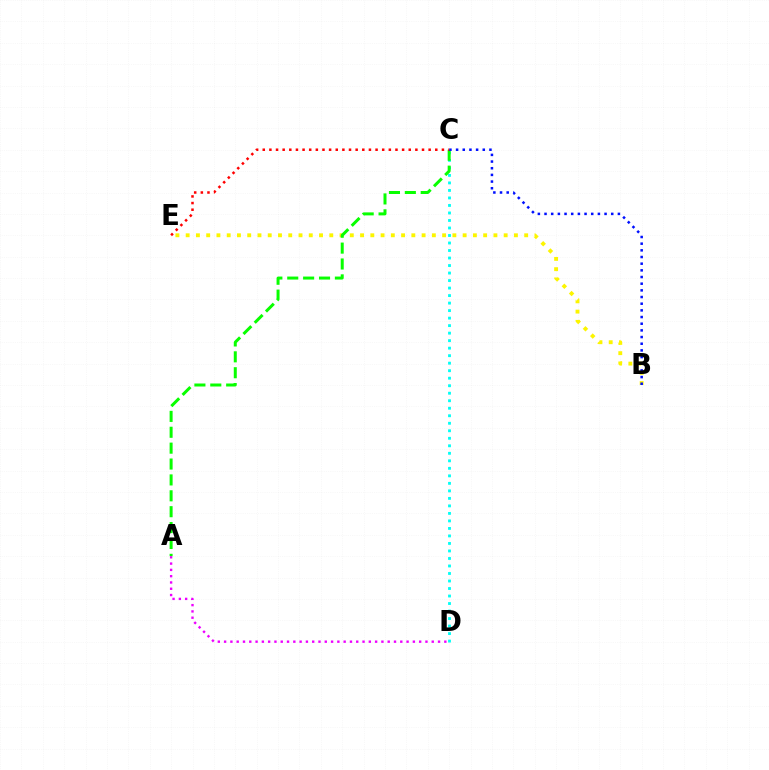{('C', 'D'): [{'color': '#00fff6', 'line_style': 'dotted', 'thickness': 2.04}], ('B', 'E'): [{'color': '#fcf500', 'line_style': 'dotted', 'thickness': 2.79}], ('A', 'C'): [{'color': '#08ff00', 'line_style': 'dashed', 'thickness': 2.16}], ('B', 'C'): [{'color': '#0010ff', 'line_style': 'dotted', 'thickness': 1.81}], ('A', 'D'): [{'color': '#ee00ff', 'line_style': 'dotted', 'thickness': 1.71}], ('C', 'E'): [{'color': '#ff0000', 'line_style': 'dotted', 'thickness': 1.8}]}